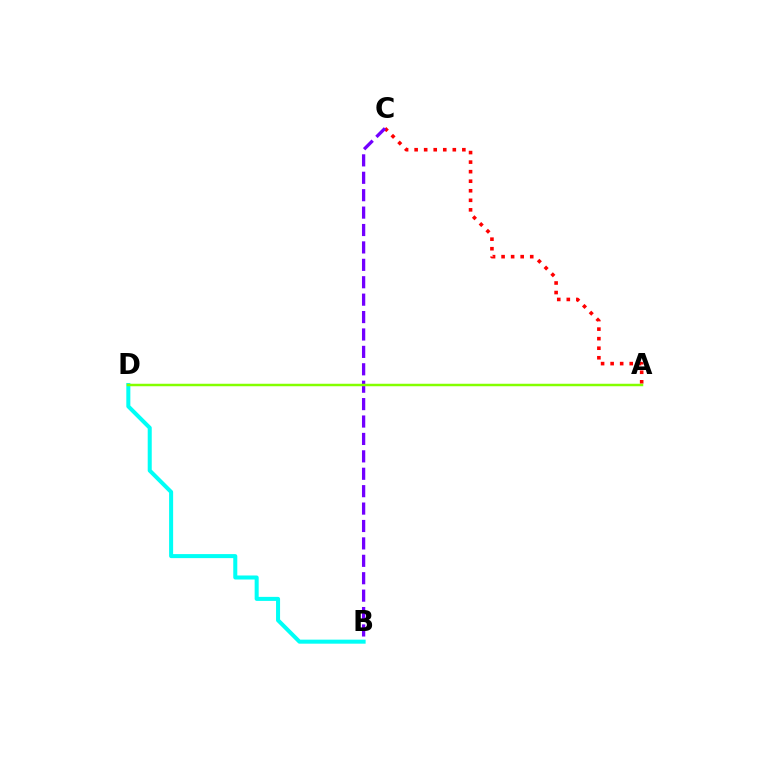{('A', 'C'): [{'color': '#ff0000', 'line_style': 'dotted', 'thickness': 2.59}], ('B', 'D'): [{'color': '#00fff6', 'line_style': 'solid', 'thickness': 2.9}], ('B', 'C'): [{'color': '#7200ff', 'line_style': 'dashed', 'thickness': 2.37}], ('A', 'D'): [{'color': '#84ff00', 'line_style': 'solid', 'thickness': 1.78}]}